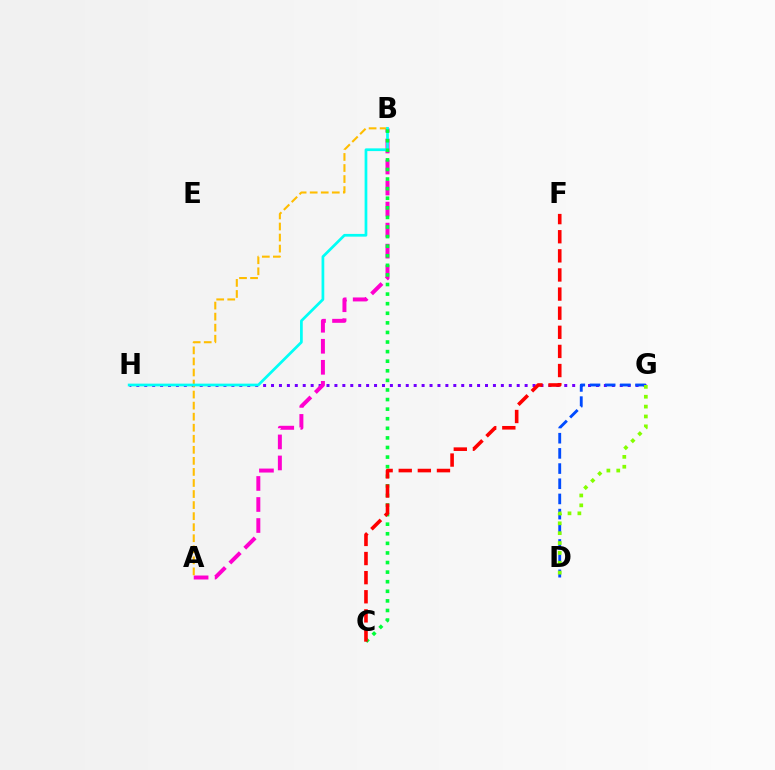{('G', 'H'): [{'color': '#7200ff', 'line_style': 'dotted', 'thickness': 2.15}], ('A', 'B'): [{'color': '#ff00cf', 'line_style': 'dashed', 'thickness': 2.86}, {'color': '#ffbd00', 'line_style': 'dashed', 'thickness': 1.5}], ('D', 'G'): [{'color': '#004bff', 'line_style': 'dashed', 'thickness': 2.06}, {'color': '#84ff00', 'line_style': 'dotted', 'thickness': 2.68}], ('B', 'H'): [{'color': '#00fff6', 'line_style': 'solid', 'thickness': 1.96}], ('B', 'C'): [{'color': '#00ff39', 'line_style': 'dotted', 'thickness': 2.6}], ('C', 'F'): [{'color': '#ff0000', 'line_style': 'dashed', 'thickness': 2.6}]}